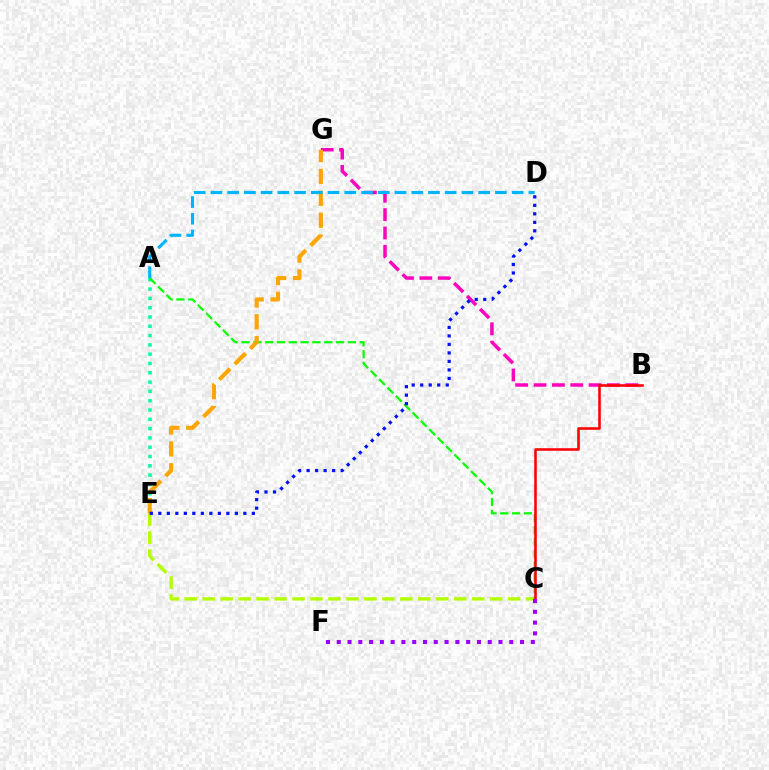{('B', 'G'): [{'color': '#ff00bd', 'line_style': 'dashed', 'thickness': 2.49}], ('A', 'E'): [{'color': '#00ff9d', 'line_style': 'dotted', 'thickness': 2.53}], ('C', 'E'): [{'color': '#b3ff00', 'line_style': 'dashed', 'thickness': 2.44}], ('A', 'C'): [{'color': '#08ff00', 'line_style': 'dashed', 'thickness': 1.61}], ('E', 'G'): [{'color': '#ffa500', 'line_style': 'dashed', 'thickness': 2.97}], ('B', 'C'): [{'color': '#ff0000', 'line_style': 'solid', 'thickness': 1.86}], ('C', 'F'): [{'color': '#9b00ff', 'line_style': 'dotted', 'thickness': 2.93}], ('A', 'D'): [{'color': '#00b5ff', 'line_style': 'dashed', 'thickness': 2.27}], ('D', 'E'): [{'color': '#0010ff', 'line_style': 'dotted', 'thickness': 2.31}]}